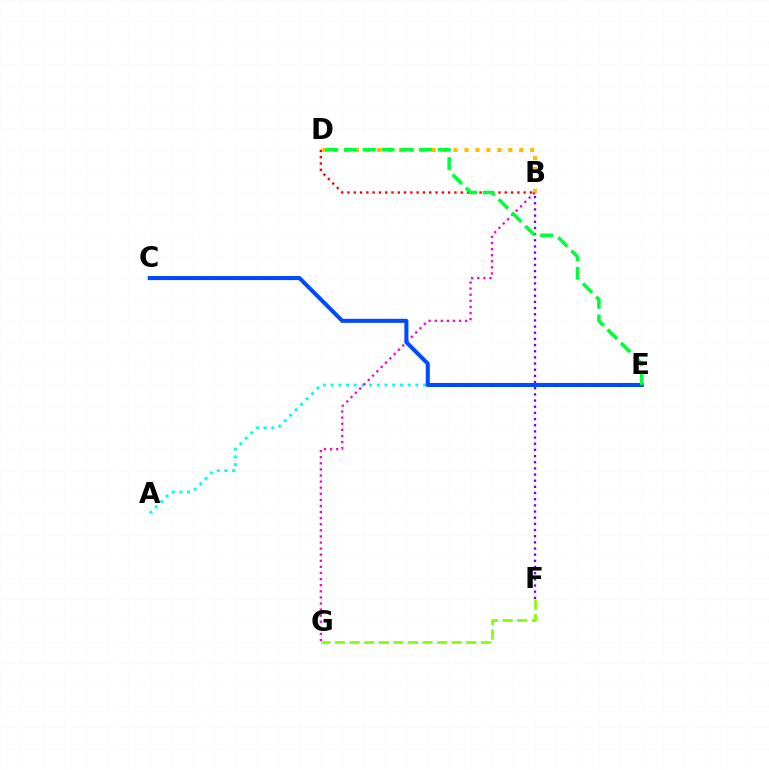{('F', 'G'): [{'color': '#84ff00', 'line_style': 'dashed', 'thickness': 1.98}], ('B', 'F'): [{'color': '#7200ff', 'line_style': 'dotted', 'thickness': 1.68}], ('A', 'E'): [{'color': '#00fff6', 'line_style': 'dotted', 'thickness': 2.09}], ('B', 'D'): [{'color': '#ffbd00', 'line_style': 'dotted', 'thickness': 2.97}, {'color': '#ff0000', 'line_style': 'dotted', 'thickness': 1.71}], ('B', 'G'): [{'color': '#ff00cf', 'line_style': 'dotted', 'thickness': 1.66}], ('C', 'E'): [{'color': '#004bff', 'line_style': 'solid', 'thickness': 2.92}], ('D', 'E'): [{'color': '#00ff39', 'line_style': 'dashed', 'thickness': 2.55}]}